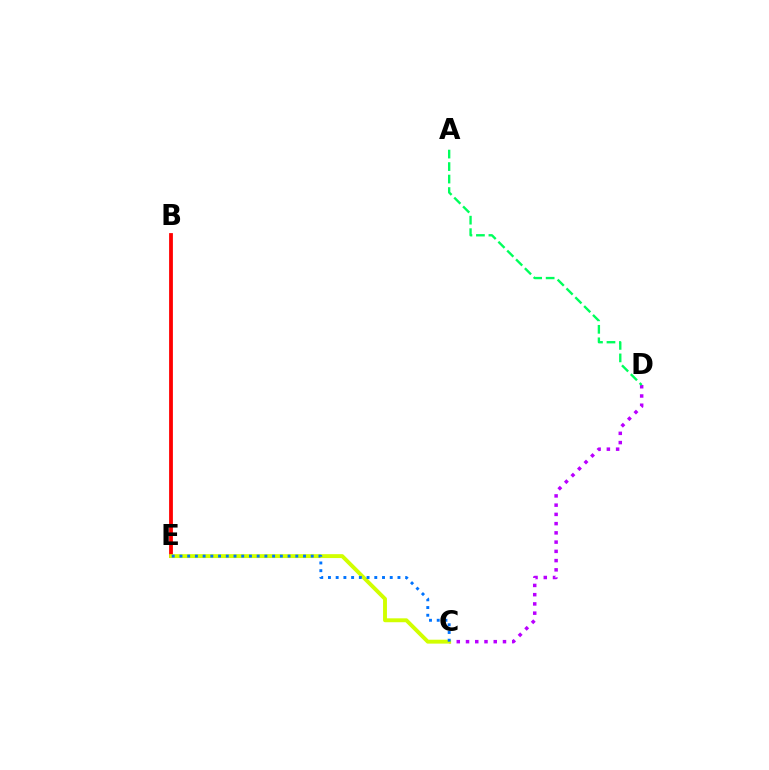{('C', 'D'): [{'color': '#b900ff', 'line_style': 'dotted', 'thickness': 2.51}], ('B', 'E'): [{'color': '#ff0000', 'line_style': 'solid', 'thickness': 2.73}], ('C', 'E'): [{'color': '#d1ff00', 'line_style': 'solid', 'thickness': 2.81}, {'color': '#0074ff', 'line_style': 'dotted', 'thickness': 2.1}], ('A', 'D'): [{'color': '#00ff5c', 'line_style': 'dashed', 'thickness': 1.7}]}